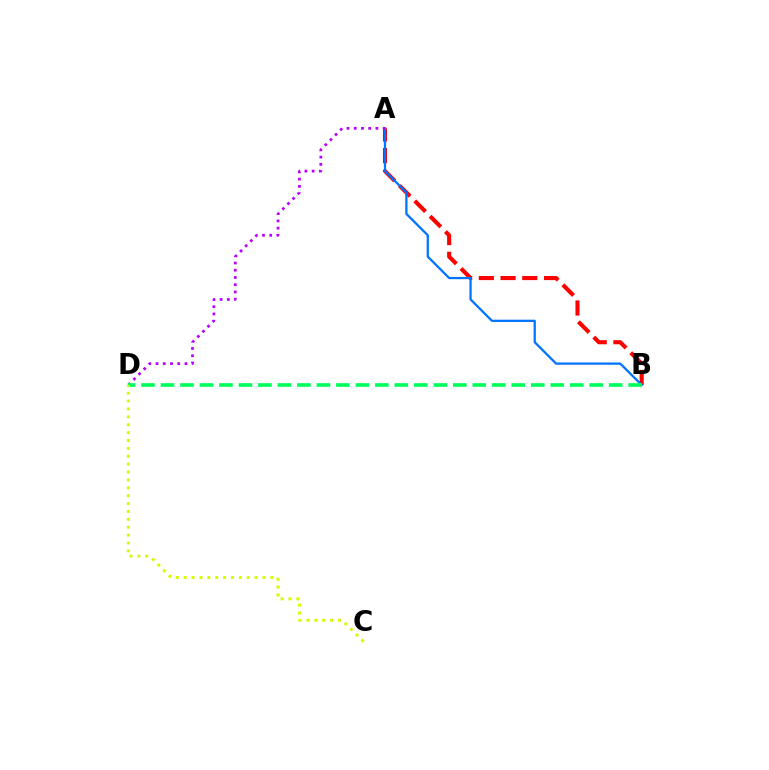{('A', 'B'): [{'color': '#ff0000', 'line_style': 'dashed', 'thickness': 2.95}, {'color': '#0074ff', 'line_style': 'solid', 'thickness': 1.63}], ('A', 'D'): [{'color': '#b900ff', 'line_style': 'dotted', 'thickness': 1.97}], ('B', 'D'): [{'color': '#00ff5c', 'line_style': 'dashed', 'thickness': 2.65}], ('C', 'D'): [{'color': '#d1ff00', 'line_style': 'dotted', 'thickness': 2.14}]}